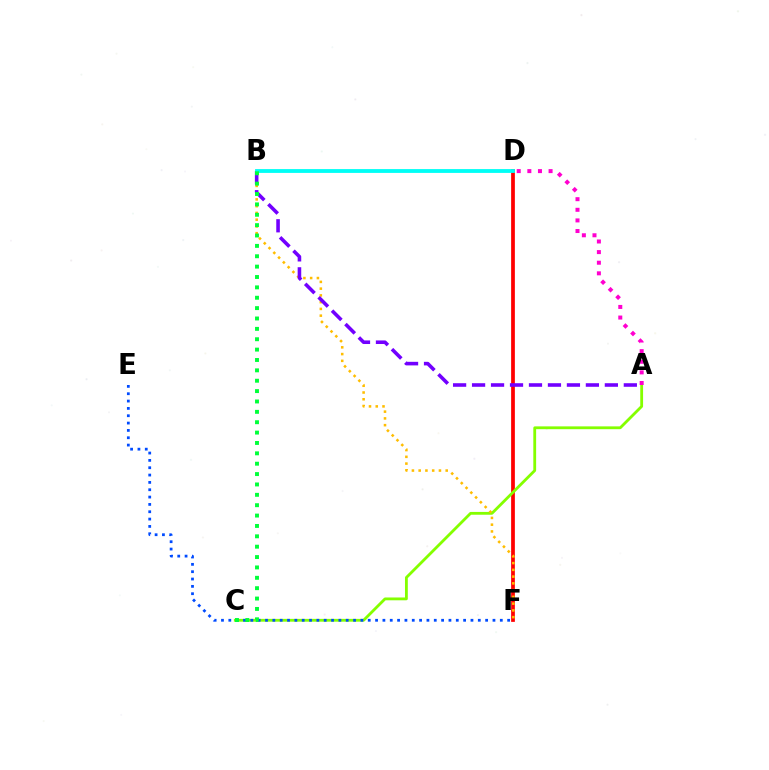{('D', 'F'): [{'color': '#ff0000', 'line_style': 'solid', 'thickness': 2.69}], ('A', 'C'): [{'color': '#84ff00', 'line_style': 'solid', 'thickness': 2.03}], ('E', 'F'): [{'color': '#004bff', 'line_style': 'dotted', 'thickness': 1.99}], ('A', 'D'): [{'color': '#ff00cf', 'line_style': 'dotted', 'thickness': 2.88}], ('B', 'F'): [{'color': '#ffbd00', 'line_style': 'dotted', 'thickness': 1.84}], ('A', 'B'): [{'color': '#7200ff', 'line_style': 'dashed', 'thickness': 2.58}], ('B', 'D'): [{'color': '#00fff6', 'line_style': 'solid', 'thickness': 2.75}], ('B', 'C'): [{'color': '#00ff39', 'line_style': 'dotted', 'thickness': 2.82}]}